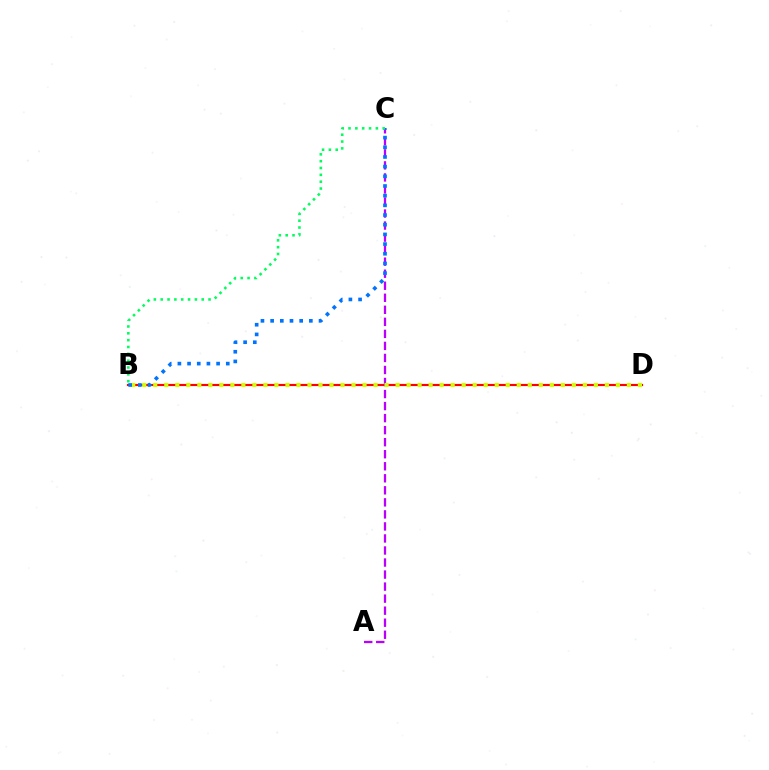{('B', 'D'): [{'color': '#ff0000', 'line_style': 'solid', 'thickness': 1.55}, {'color': '#d1ff00', 'line_style': 'dotted', 'thickness': 2.99}], ('A', 'C'): [{'color': '#b900ff', 'line_style': 'dashed', 'thickness': 1.63}], ('B', 'C'): [{'color': '#0074ff', 'line_style': 'dotted', 'thickness': 2.63}, {'color': '#00ff5c', 'line_style': 'dotted', 'thickness': 1.86}]}